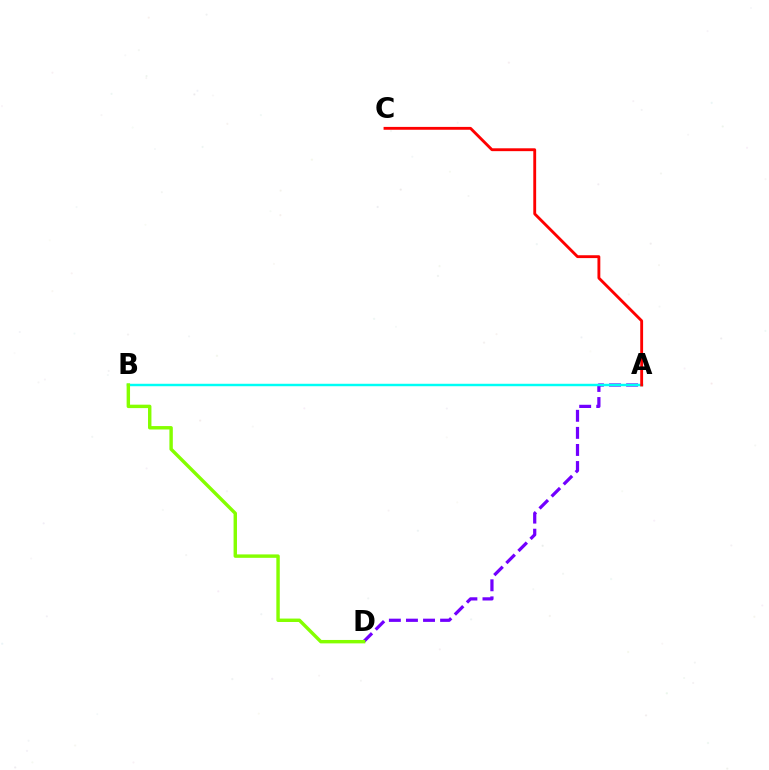{('A', 'D'): [{'color': '#7200ff', 'line_style': 'dashed', 'thickness': 2.32}], ('A', 'B'): [{'color': '#00fff6', 'line_style': 'solid', 'thickness': 1.76}], ('B', 'D'): [{'color': '#84ff00', 'line_style': 'solid', 'thickness': 2.46}], ('A', 'C'): [{'color': '#ff0000', 'line_style': 'solid', 'thickness': 2.06}]}